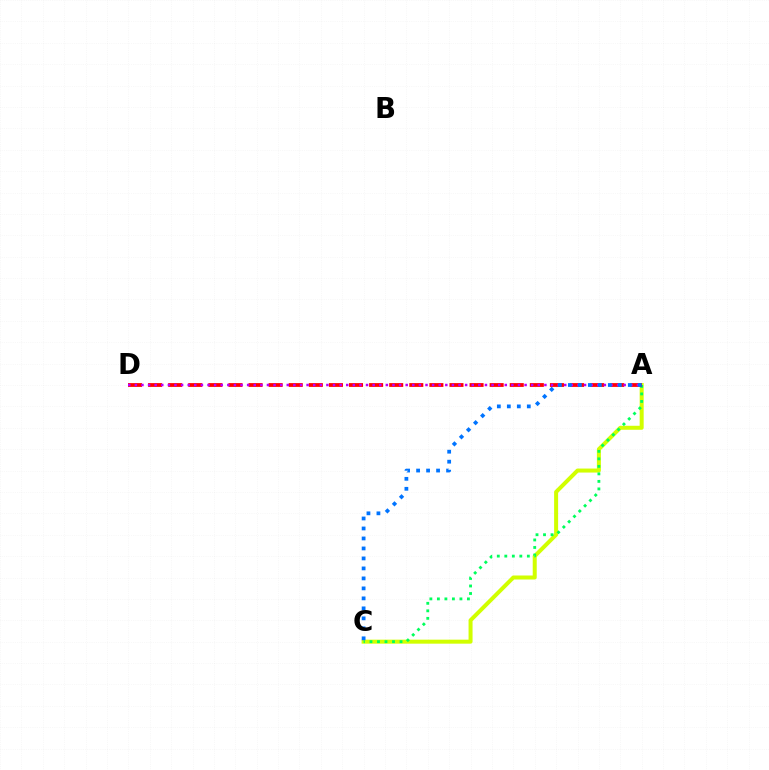{('A', 'C'): [{'color': '#d1ff00', 'line_style': 'solid', 'thickness': 2.88}, {'color': '#00ff5c', 'line_style': 'dotted', 'thickness': 2.04}, {'color': '#0074ff', 'line_style': 'dotted', 'thickness': 2.71}], ('A', 'D'): [{'color': '#ff0000', 'line_style': 'dashed', 'thickness': 2.73}, {'color': '#b900ff', 'line_style': 'dotted', 'thickness': 1.79}]}